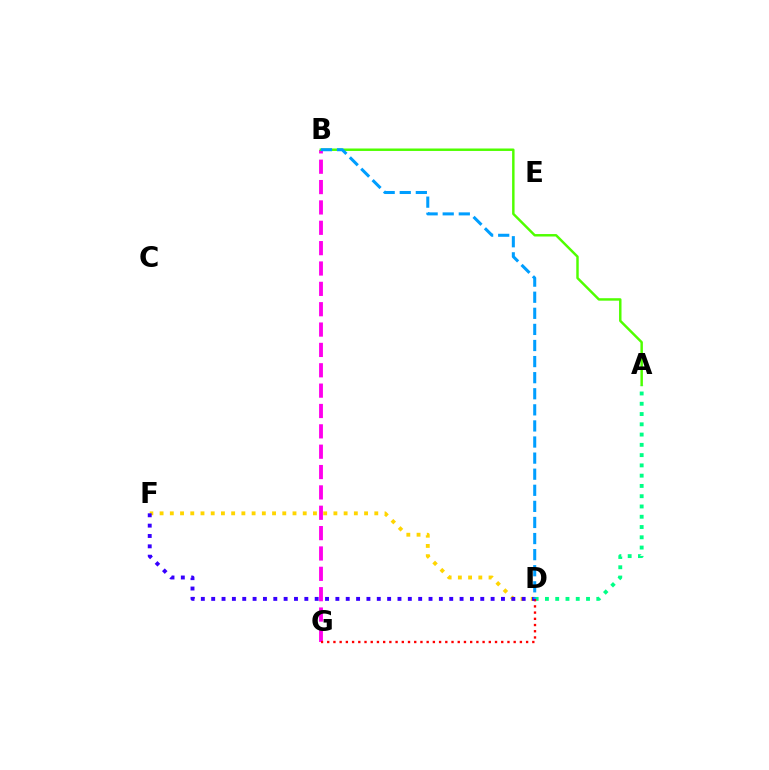{('B', 'G'): [{'color': '#ff00ed', 'line_style': 'dashed', 'thickness': 2.77}], ('D', 'F'): [{'color': '#ffd500', 'line_style': 'dotted', 'thickness': 2.78}, {'color': '#3700ff', 'line_style': 'dotted', 'thickness': 2.81}], ('A', 'B'): [{'color': '#4fff00', 'line_style': 'solid', 'thickness': 1.77}], ('A', 'D'): [{'color': '#00ff86', 'line_style': 'dotted', 'thickness': 2.79}], ('D', 'G'): [{'color': '#ff0000', 'line_style': 'dotted', 'thickness': 1.69}], ('B', 'D'): [{'color': '#009eff', 'line_style': 'dashed', 'thickness': 2.19}]}